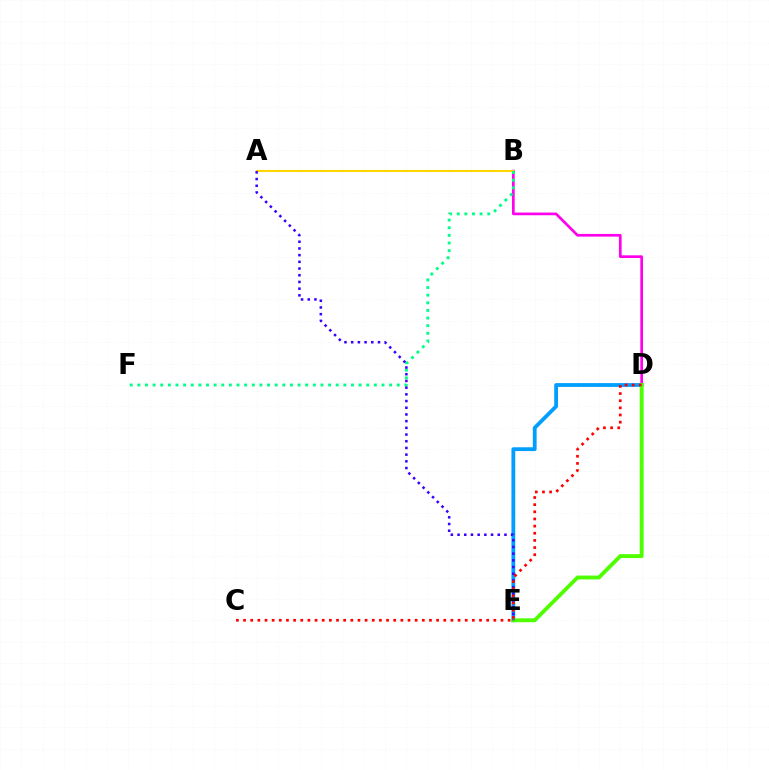{('B', 'D'): [{'color': '#ff00ed', 'line_style': 'solid', 'thickness': 1.94}], ('D', 'E'): [{'color': '#009eff', 'line_style': 'solid', 'thickness': 2.73}, {'color': '#4fff00', 'line_style': 'solid', 'thickness': 2.79}], ('A', 'B'): [{'color': '#ffd500', 'line_style': 'solid', 'thickness': 1.51}], ('B', 'F'): [{'color': '#00ff86', 'line_style': 'dotted', 'thickness': 2.07}], ('A', 'E'): [{'color': '#3700ff', 'line_style': 'dotted', 'thickness': 1.82}], ('C', 'D'): [{'color': '#ff0000', 'line_style': 'dotted', 'thickness': 1.94}]}